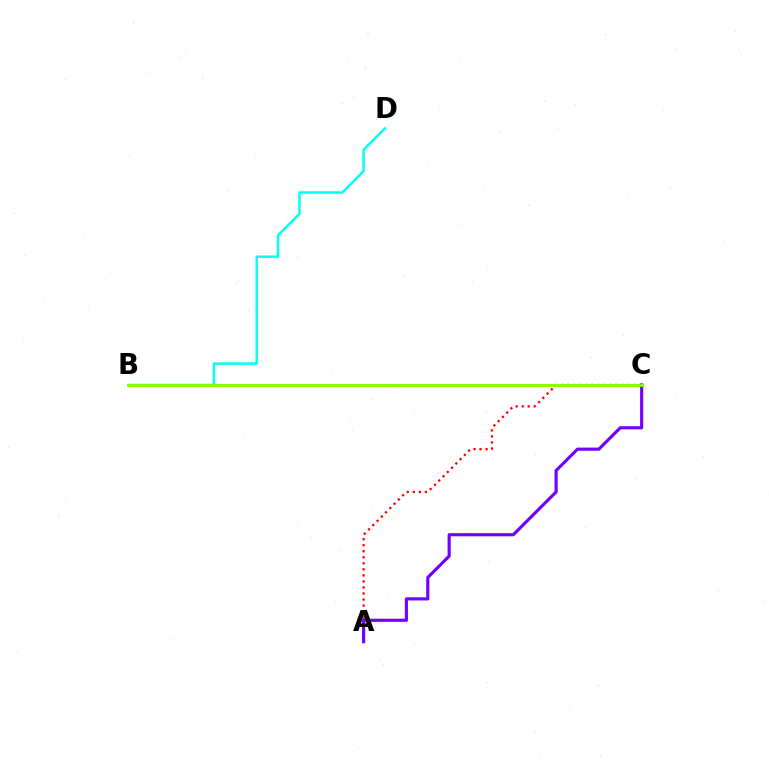{('A', 'C'): [{'color': '#ff0000', 'line_style': 'dotted', 'thickness': 1.64}, {'color': '#7200ff', 'line_style': 'solid', 'thickness': 2.26}], ('B', 'D'): [{'color': '#00fff6', 'line_style': 'solid', 'thickness': 1.76}], ('B', 'C'): [{'color': '#84ff00', 'line_style': 'solid', 'thickness': 2.09}]}